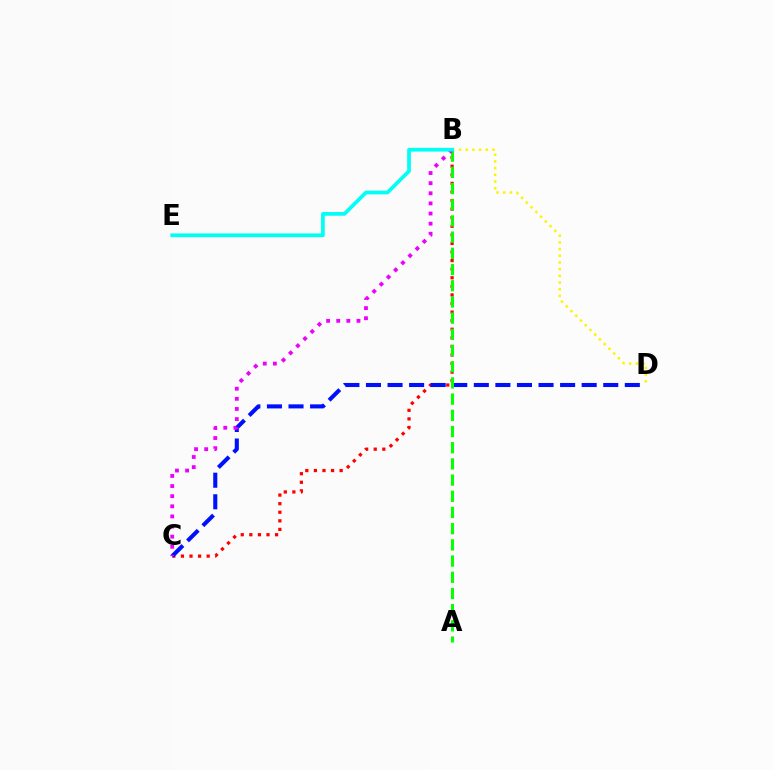{('B', 'C'): [{'color': '#ff0000', 'line_style': 'dotted', 'thickness': 2.33}, {'color': '#ee00ff', 'line_style': 'dotted', 'thickness': 2.75}], ('C', 'D'): [{'color': '#0010ff', 'line_style': 'dashed', 'thickness': 2.93}], ('A', 'B'): [{'color': '#08ff00', 'line_style': 'dashed', 'thickness': 2.2}], ('B', 'D'): [{'color': '#fcf500', 'line_style': 'dotted', 'thickness': 1.82}], ('B', 'E'): [{'color': '#00fff6', 'line_style': 'solid', 'thickness': 2.68}]}